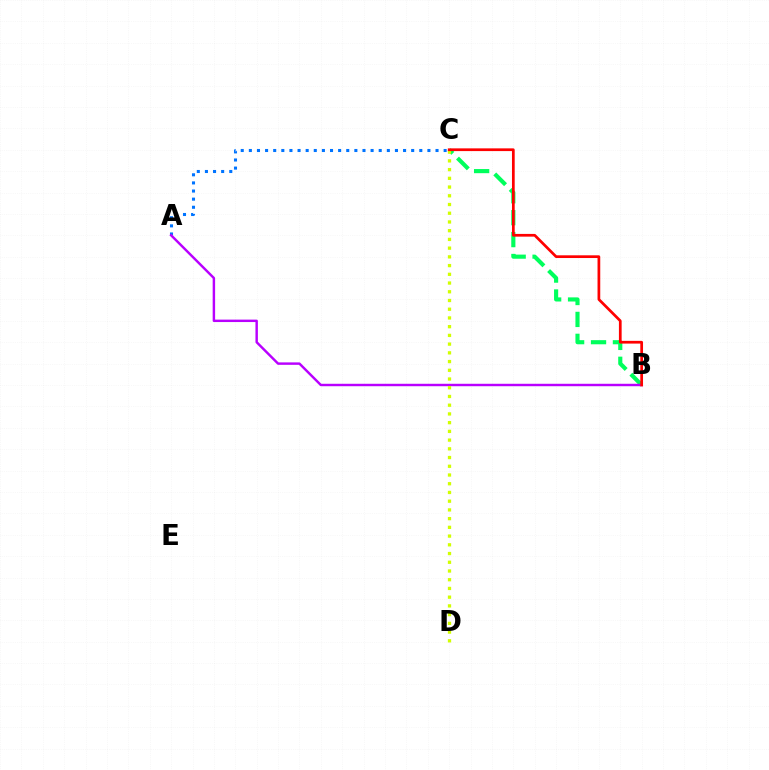{('B', 'C'): [{'color': '#00ff5c', 'line_style': 'dashed', 'thickness': 2.98}, {'color': '#ff0000', 'line_style': 'solid', 'thickness': 1.96}], ('A', 'C'): [{'color': '#0074ff', 'line_style': 'dotted', 'thickness': 2.21}], ('A', 'B'): [{'color': '#b900ff', 'line_style': 'solid', 'thickness': 1.76}], ('C', 'D'): [{'color': '#d1ff00', 'line_style': 'dotted', 'thickness': 2.37}]}